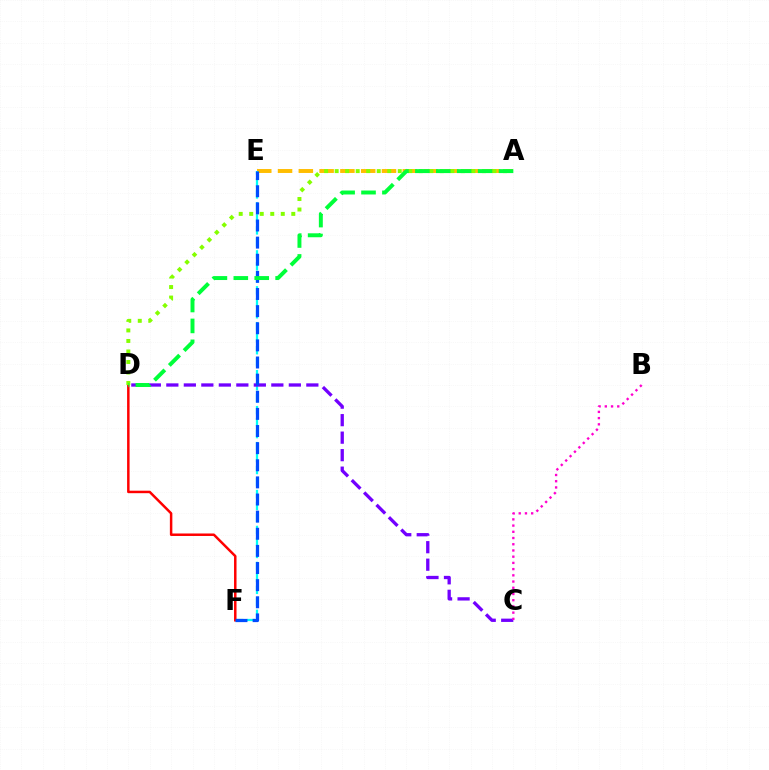{('A', 'E'): [{'color': '#ffbd00', 'line_style': 'dashed', 'thickness': 2.82}], ('E', 'F'): [{'color': '#00fff6', 'line_style': 'dashed', 'thickness': 1.63}, {'color': '#004bff', 'line_style': 'dashed', 'thickness': 2.33}], ('D', 'F'): [{'color': '#ff0000', 'line_style': 'solid', 'thickness': 1.79}], ('A', 'D'): [{'color': '#84ff00', 'line_style': 'dotted', 'thickness': 2.86}, {'color': '#00ff39', 'line_style': 'dashed', 'thickness': 2.84}], ('C', 'D'): [{'color': '#7200ff', 'line_style': 'dashed', 'thickness': 2.38}], ('B', 'C'): [{'color': '#ff00cf', 'line_style': 'dotted', 'thickness': 1.69}]}